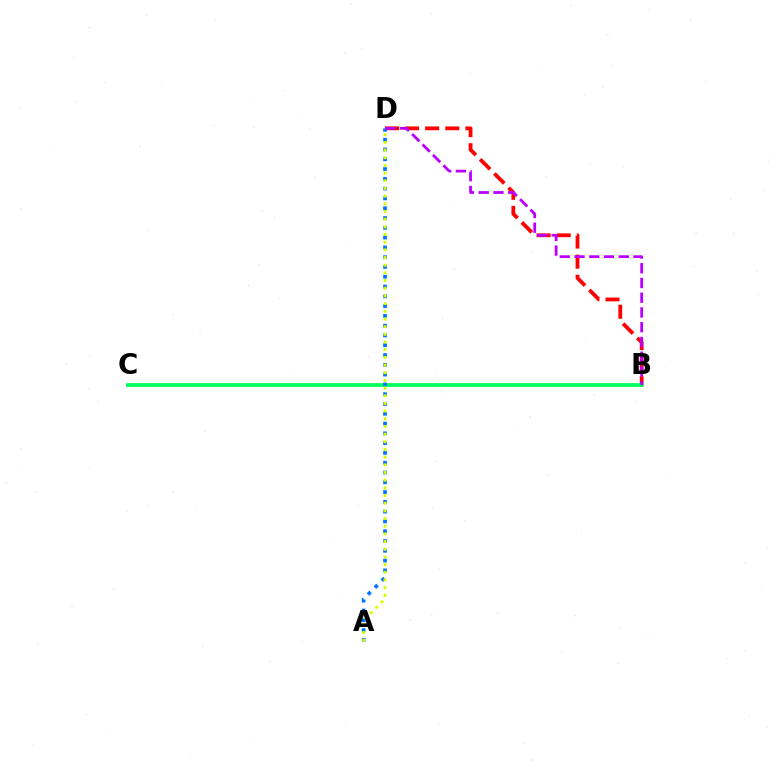{('B', 'D'): [{'color': '#ff0000', 'line_style': 'dashed', 'thickness': 2.73}, {'color': '#b900ff', 'line_style': 'dashed', 'thickness': 2.0}], ('B', 'C'): [{'color': '#00ff5c', 'line_style': 'solid', 'thickness': 2.69}], ('A', 'D'): [{'color': '#0074ff', 'line_style': 'dotted', 'thickness': 2.66}, {'color': '#d1ff00', 'line_style': 'dotted', 'thickness': 2.09}]}